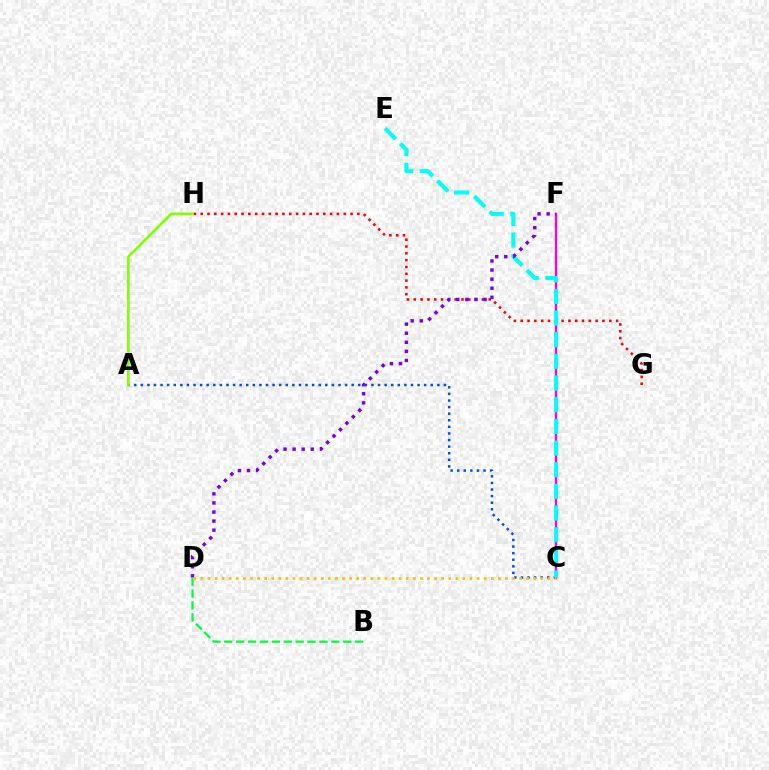{('C', 'F'): [{'color': '#ff00cf', 'line_style': 'solid', 'thickness': 1.67}], ('A', 'C'): [{'color': '#004bff', 'line_style': 'dotted', 'thickness': 1.79}], ('G', 'H'): [{'color': '#ff0000', 'line_style': 'dotted', 'thickness': 1.85}], ('A', 'H'): [{'color': '#84ff00', 'line_style': 'solid', 'thickness': 1.91}], ('C', 'E'): [{'color': '#00fff6', 'line_style': 'dashed', 'thickness': 2.94}], ('D', 'F'): [{'color': '#7200ff', 'line_style': 'dotted', 'thickness': 2.47}], ('B', 'D'): [{'color': '#00ff39', 'line_style': 'dashed', 'thickness': 1.62}], ('C', 'D'): [{'color': '#ffbd00', 'line_style': 'dotted', 'thickness': 1.92}]}